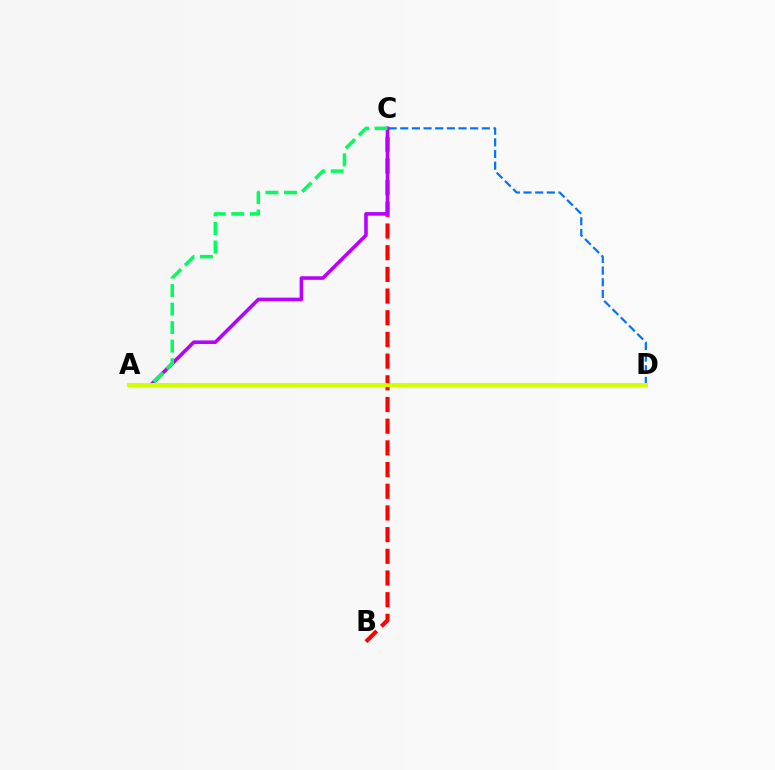{('B', 'C'): [{'color': '#ff0000', 'line_style': 'dashed', 'thickness': 2.95}], ('C', 'D'): [{'color': '#0074ff', 'line_style': 'dashed', 'thickness': 1.58}], ('A', 'C'): [{'color': '#b900ff', 'line_style': 'solid', 'thickness': 2.58}, {'color': '#00ff5c', 'line_style': 'dashed', 'thickness': 2.52}], ('A', 'D'): [{'color': '#d1ff00', 'line_style': 'solid', 'thickness': 2.92}]}